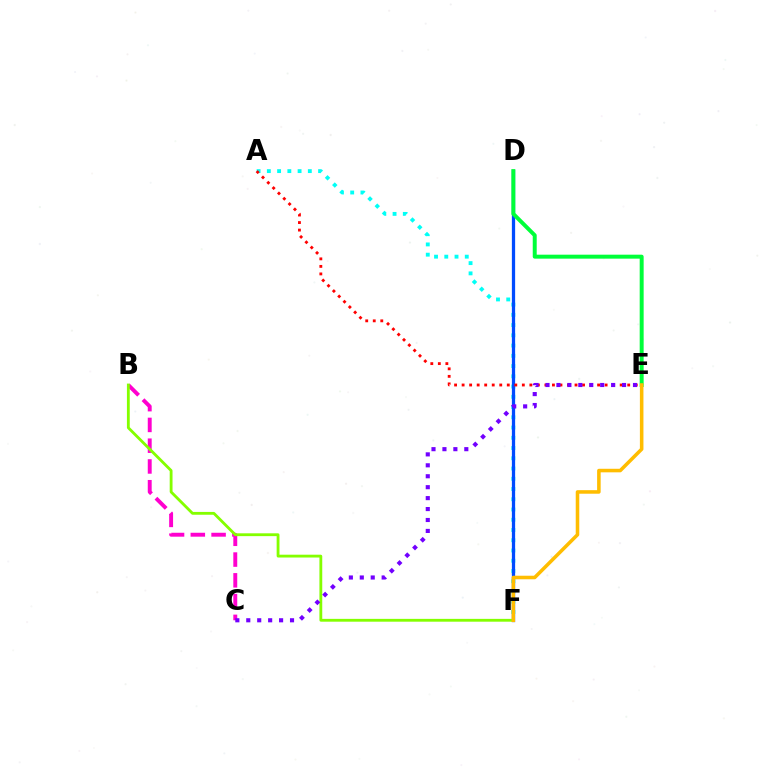{('A', 'F'): [{'color': '#00fff6', 'line_style': 'dotted', 'thickness': 2.78}], ('D', 'F'): [{'color': '#004bff', 'line_style': 'solid', 'thickness': 2.34}], ('B', 'C'): [{'color': '#ff00cf', 'line_style': 'dashed', 'thickness': 2.82}], ('D', 'E'): [{'color': '#00ff39', 'line_style': 'solid', 'thickness': 2.85}], ('B', 'F'): [{'color': '#84ff00', 'line_style': 'solid', 'thickness': 2.03}], ('A', 'E'): [{'color': '#ff0000', 'line_style': 'dotted', 'thickness': 2.05}], ('C', 'E'): [{'color': '#7200ff', 'line_style': 'dotted', 'thickness': 2.97}], ('E', 'F'): [{'color': '#ffbd00', 'line_style': 'solid', 'thickness': 2.56}]}